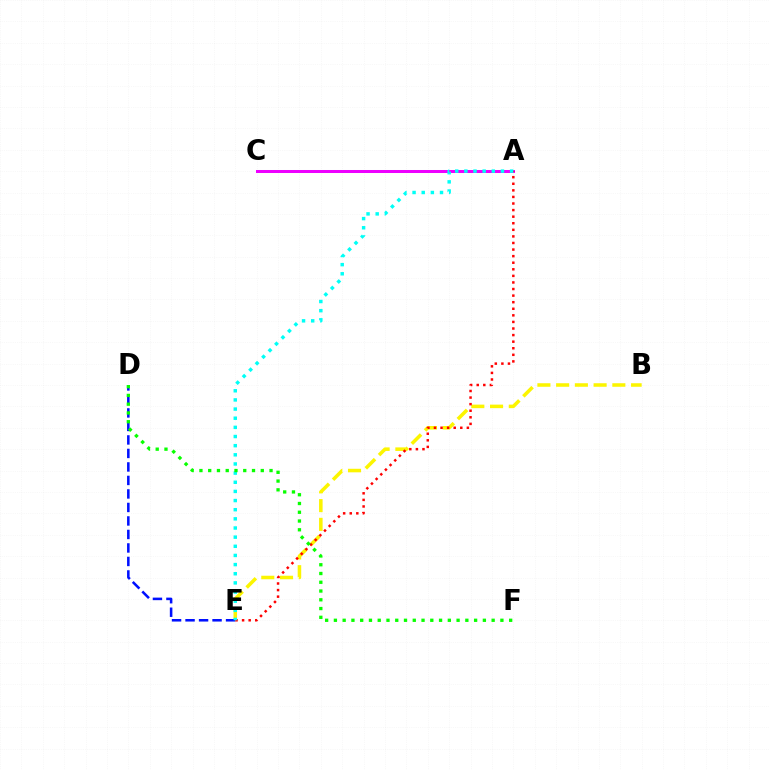{('B', 'E'): [{'color': '#fcf500', 'line_style': 'dashed', 'thickness': 2.55}], ('A', 'C'): [{'color': '#ee00ff', 'line_style': 'solid', 'thickness': 2.16}], ('D', 'E'): [{'color': '#0010ff', 'line_style': 'dashed', 'thickness': 1.83}], ('A', 'E'): [{'color': '#ff0000', 'line_style': 'dotted', 'thickness': 1.79}, {'color': '#00fff6', 'line_style': 'dotted', 'thickness': 2.49}], ('D', 'F'): [{'color': '#08ff00', 'line_style': 'dotted', 'thickness': 2.38}]}